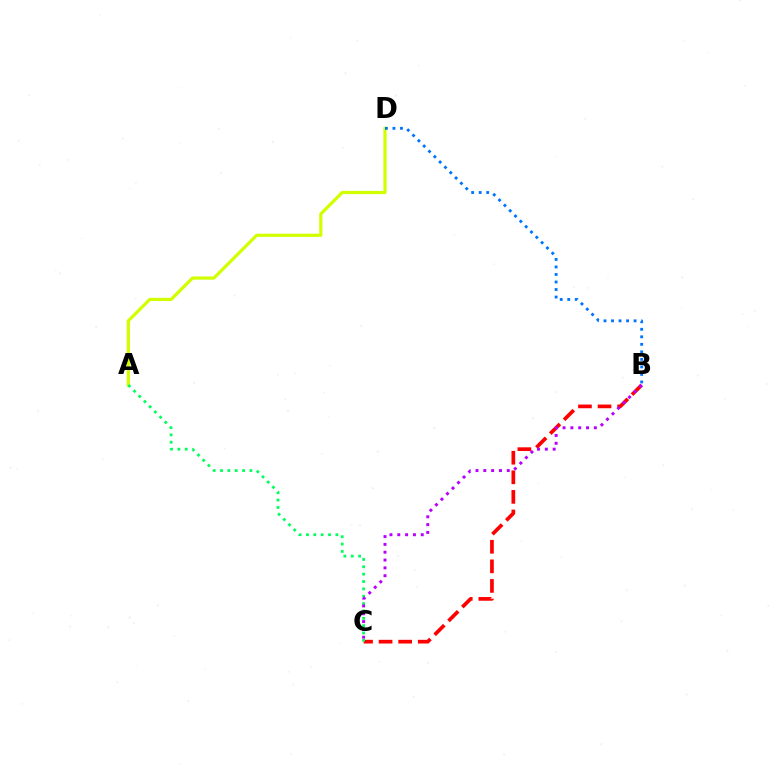{('B', 'C'): [{'color': '#ff0000', 'line_style': 'dashed', 'thickness': 2.66}, {'color': '#b900ff', 'line_style': 'dotted', 'thickness': 2.12}], ('A', 'D'): [{'color': '#d1ff00', 'line_style': 'solid', 'thickness': 2.31}], ('A', 'C'): [{'color': '#00ff5c', 'line_style': 'dotted', 'thickness': 2.0}], ('B', 'D'): [{'color': '#0074ff', 'line_style': 'dotted', 'thickness': 2.04}]}